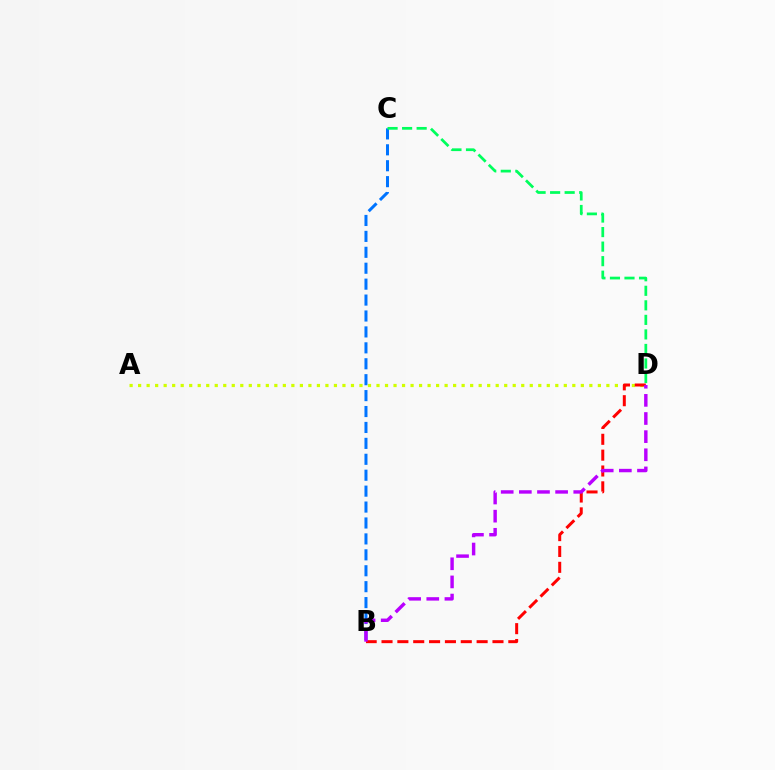{('B', 'C'): [{'color': '#0074ff', 'line_style': 'dashed', 'thickness': 2.16}], ('C', 'D'): [{'color': '#00ff5c', 'line_style': 'dashed', 'thickness': 1.98}], ('A', 'D'): [{'color': '#d1ff00', 'line_style': 'dotted', 'thickness': 2.31}], ('B', 'D'): [{'color': '#ff0000', 'line_style': 'dashed', 'thickness': 2.15}, {'color': '#b900ff', 'line_style': 'dashed', 'thickness': 2.46}]}